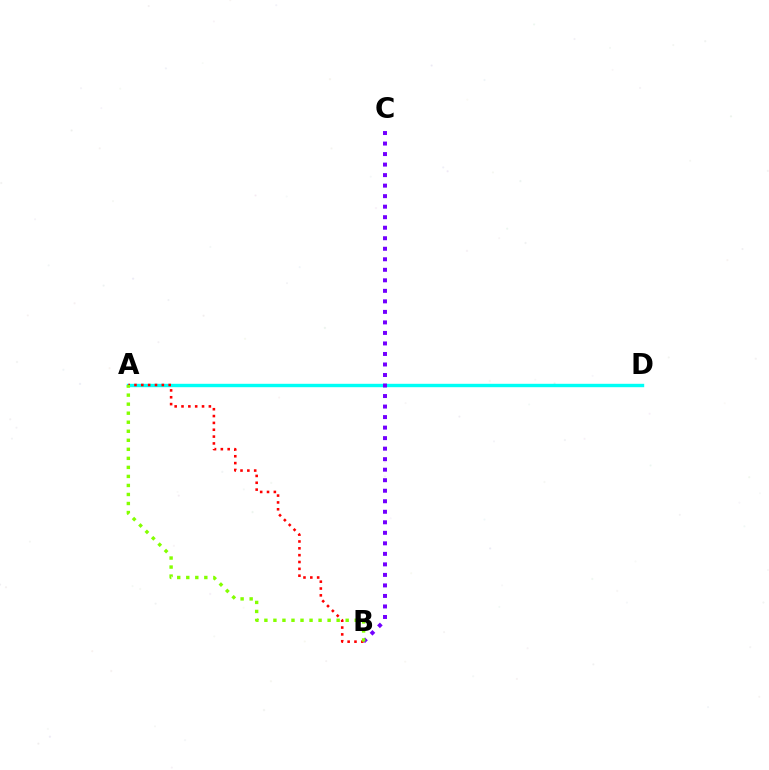{('A', 'D'): [{'color': '#00fff6', 'line_style': 'solid', 'thickness': 2.45}], ('B', 'C'): [{'color': '#7200ff', 'line_style': 'dotted', 'thickness': 2.86}], ('A', 'B'): [{'color': '#ff0000', 'line_style': 'dotted', 'thickness': 1.86}, {'color': '#84ff00', 'line_style': 'dotted', 'thickness': 2.45}]}